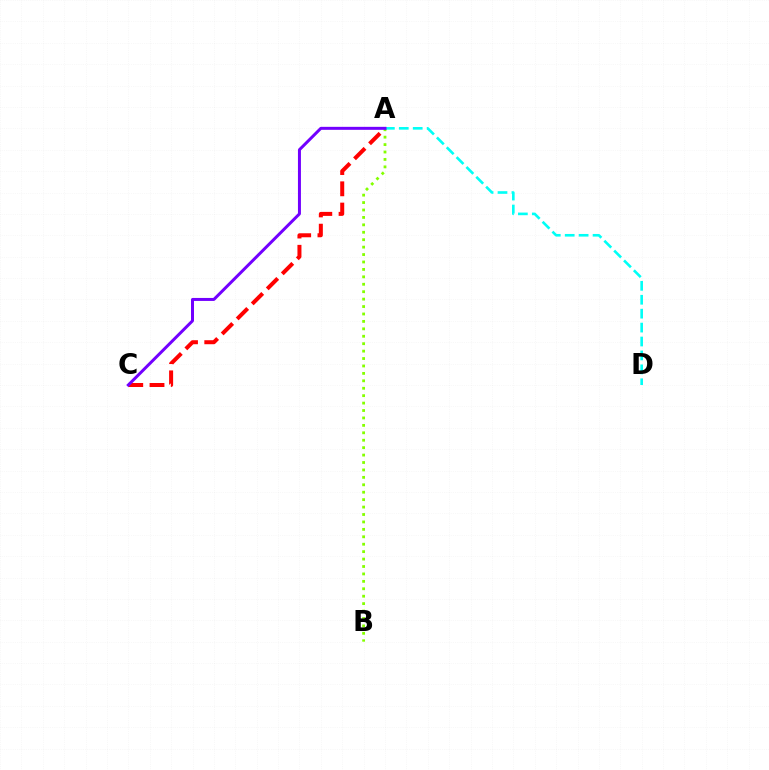{('A', 'B'): [{'color': '#84ff00', 'line_style': 'dotted', 'thickness': 2.02}], ('A', 'C'): [{'color': '#ff0000', 'line_style': 'dashed', 'thickness': 2.89}, {'color': '#7200ff', 'line_style': 'solid', 'thickness': 2.15}], ('A', 'D'): [{'color': '#00fff6', 'line_style': 'dashed', 'thickness': 1.89}]}